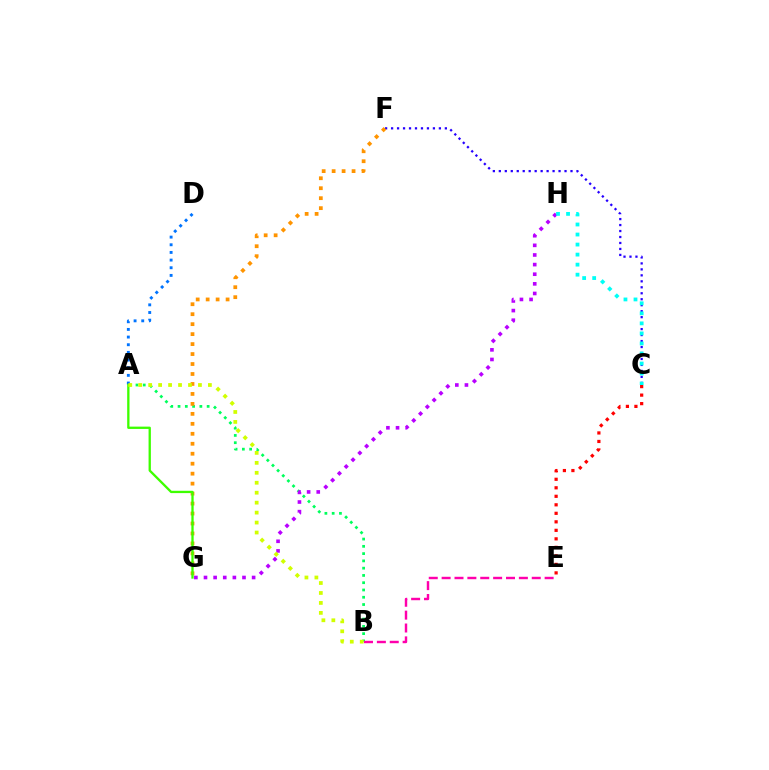{('C', 'E'): [{'color': '#ff0000', 'line_style': 'dotted', 'thickness': 2.31}], ('C', 'F'): [{'color': '#2500ff', 'line_style': 'dotted', 'thickness': 1.62}], ('A', 'B'): [{'color': '#00ff5c', 'line_style': 'dotted', 'thickness': 1.98}, {'color': '#d1ff00', 'line_style': 'dotted', 'thickness': 2.7}], ('G', 'H'): [{'color': '#b900ff', 'line_style': 'dotted', 'thickness': 2.62}], ('A', 'D'): [{'color': '#0074ff', 'line_style': 'dotted', 'thickness': 2.08}], ('B', 'E'): [{'color': '#ff00ac', 'line_style': 'dashed', 'thickness': 1.75}], ('C', 'H'): [{'color': '#00fff6', 'line_style': 'dotted', 'thickness': 2.73}], ('F', 'G'): [{'color': '#ff9400', 'line_style': 'dotted', 'thickness': 2.71}], ('A', 'G'): [{'color': '#3dff00', 'line_style': 'solid', 'thickness': 1.66}]}